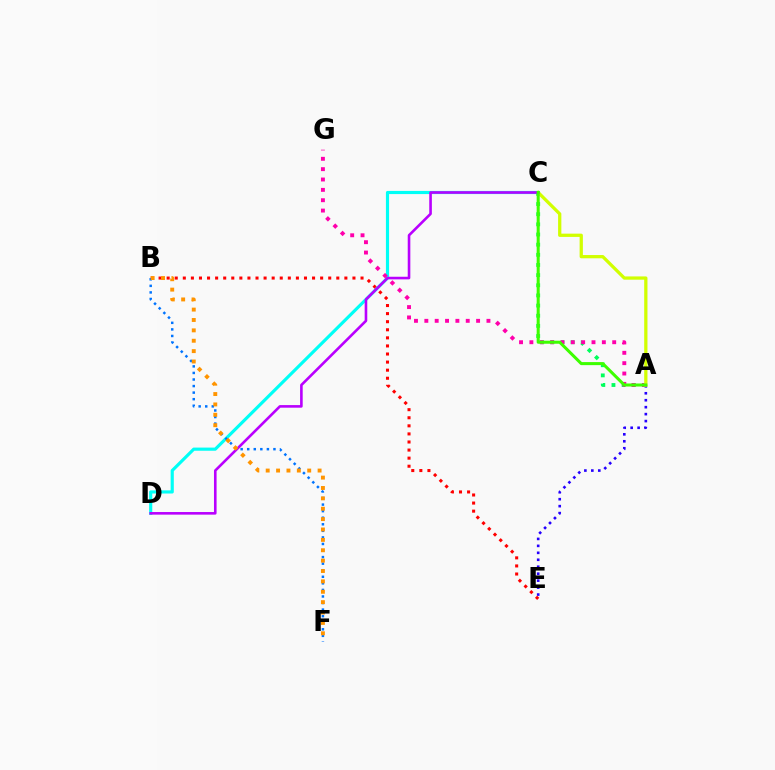{('B', 'E'): [{'color': '#ff0000', 'line_style': 'dotted', 'thickness': 2.19}], ('C', 'D'): [{'color': '#00fff6', 'line_style': 'solid', 'thickness': 2.27}, {'color': '#b900ff', 'line_style': 'solid', 'thickness': 1.88}], ('B', 'F'): [{'color': '#0074ff', 'line_style': 'dotted', 'thickness': 1.78}, {'color': '#ff9400', 'line_style': 'dotted', 'thickness': 2.82}], ('A', 'C'): [{'color': '#00ff5c', 'line_style': 'dotted', 'thickness': 2.76}, {'color': '#d1ff00', 'line_style': 'solid', 'thickness': 2.35}, {'color': '#3dff00', 'line_style': 'solid', 'thickness': 2.19}], ('A', 'E'): [{'color': '#2500ff', 'line_style': 'dotted', 'thickness': 1.89}], ('A', 'G'): [{'color': '#ff00ac', 'line_style': 'dotted', 'thickness': 2.81}]}